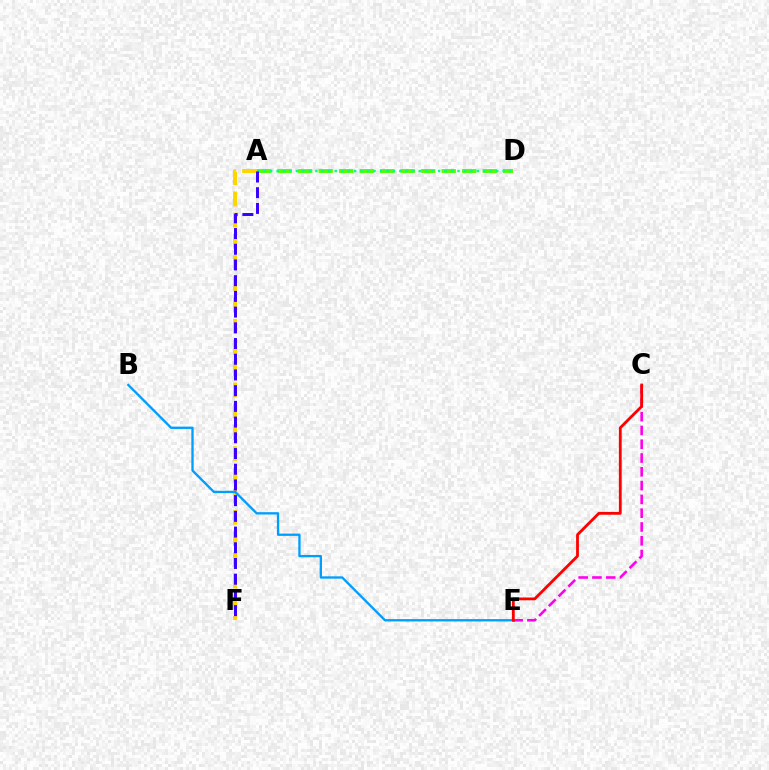{('C', 'E'): [{'color': '#ff00ed', 'line_style': 'dashed', 'thickness': 1.87}, {'color': '#ff0000', 'line_style': 'solid', 'thickness': 2.02}], ('A', 'F'): [{'color': '#ffd500', 'line_style': 'dashed', 'thickness': 2.88}, {'color': '#3700ff', 'line_style': 'dashed', 'thickness': 2.13}], ('A', 'D'): [{'color': '#4fff00', 'line_style': 'dashed', 'thickness': 2.79}, {'color': '#00ff86', 'line_style': 'dotted', 'thickness': 1.76}], ('B', 'E'): [{'color': '#009eff', 'line_style': 'solid', 'thickness': 1.68}]}